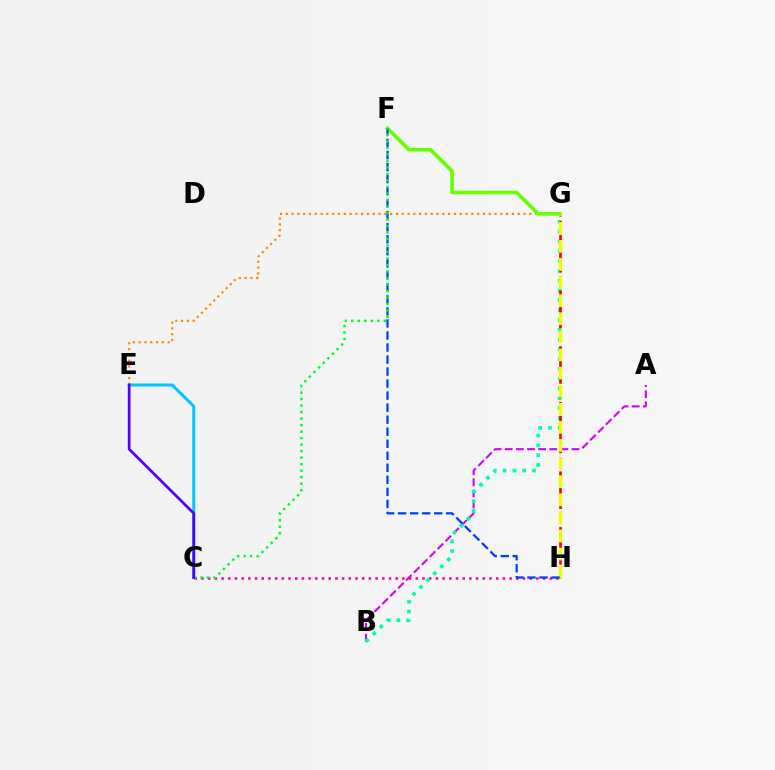{('E', 'G'): [{'color': '#ff8800', 'line_style': 'dotted', 'thickness': 1.58}], ('A', 'B'): [{'color': '#d600ff', 'line_style': 'dashed', 'thickness': 1.51}], ('C', 'H'): [{'color': '#ff00a0', 'line_style': 'dotted', 'thickness': 1.82}], ('B', 'G'): [{'color': '#00ffaf', 'line_style': 'dotted', 'thickness': 2.66}], ('G', 'H'): [{'color': '#ff0000', 'line_style': 'dashed', 'thickness': 1.89}, {'color': '#eeff00', 'line_style': 'dashed', 'thickness': 2.46}], ('F', 'G'): [{'color': '#66ff00', 'line_style': 'solid', 'thickness': 2.6}], ('F', 'H'): [{'color': '#003fff', 'line_style': 'dashed', 'thickness': 1.63}], ('C', 'F'): [{'color': '#00ff27', 'line_style': 'dotted', 'thickness': 1.77}], ('C', 'E'): [{'color': '#00c7ff', 'line_style': 'solid', 'thickness': 2.15}, {'color': '#4f00ff', 'line_style': 'solid', 'thickness': 1.94}]}